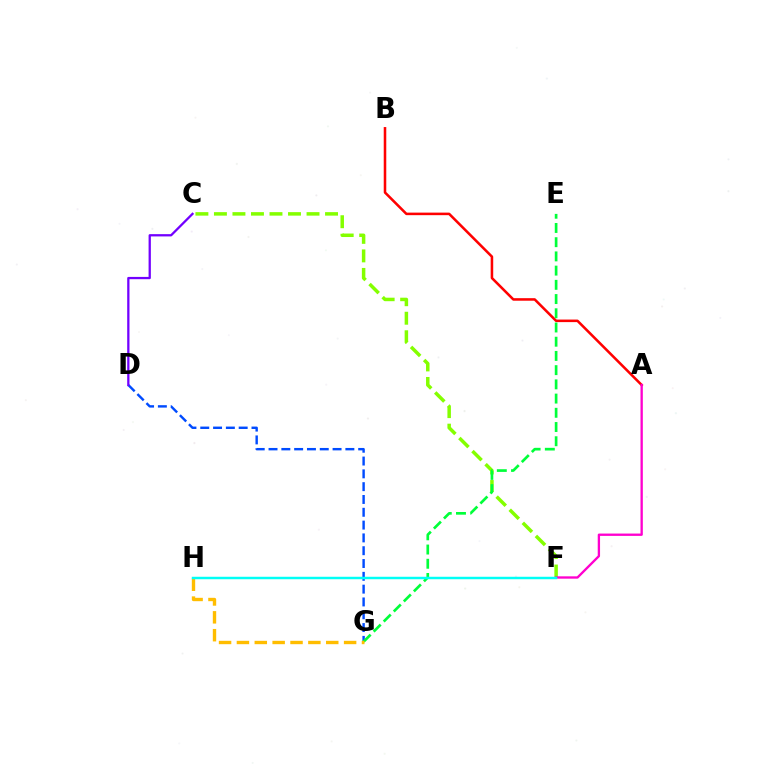{('A', 'B'): [{'color': '#ff0000', 'line_style': 'solid', 'thickness': 1.83}], ('C', 'F'): [{'color': '#84ff00', 'line_style': 'dashed', 'thickness': 2.52}], ('D', 'G'): [{'color': '#004bff', 'line_style': 'dashed', 'thickness': 1.74}], ('A', 'F'): [{'color': '#ff00cf', 'line_style': 'solid', 'thickness': 1.68}], ('C', 'D'): [{'color': '#7200ff', 'line_style': 'solid', 'thickness': 1.64}], ('E', 'G'): [{'color': '#00ff39', 'line_style': 'dashed', 'thickness': 1.93}], ('G', 'H'): [{'color': '#ffbd00', 'line_style': 'dashed', 'thickness': 2.43}], ('F', 'H'): [{'color': '#00fff6', 'line_style': 'solid', 'thickness': 1.77}]}